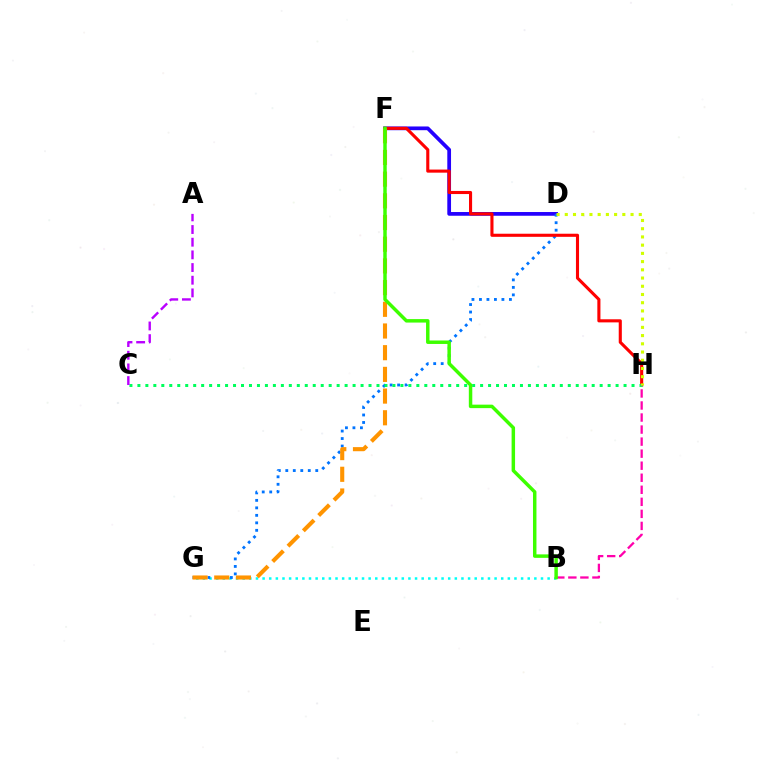{('B', 'G'): [{'color': '#00fff6', 'line_style': 'dotted', 'thickness': 1.8}], ('D', 'F'): [{'color': '#2500ff', 'line_style': 'solid', 'thickness': 2.69}], ('D', 'G'): [{'color': '#0074ff', 'line_style': 'dotted', 'thickness': 2.04}], ('F', 'H'): [{'color': '#ff0000', 'line_style': 'solid', 'thickness': 2.23}], ('C', 'H'): [{'color': '#00ff5c', 'line_style': 'dotted', 'thickness': 2.17}], ('B', 'H'): [{'color': '#ff00ac', 'line_style': 'dashed', 'thickness': 1.64}], ('F', 'G'): [{'color': '#ff9400', 'line_style': 'dashed', 'thickness': 2.95}], ('B', 'F'): [{'color': '#3dff00', 'line_style': 'solid', 'thickness': 2.5}], ('A', 'C'): [{'color': '#b900ff', 'line_style': 'dashed', 'thickness': 1.72}], ('D', 'H'): [{'color': '#d1ff00', 'line_style': 'dotted', 'thickness': 2.23}]}